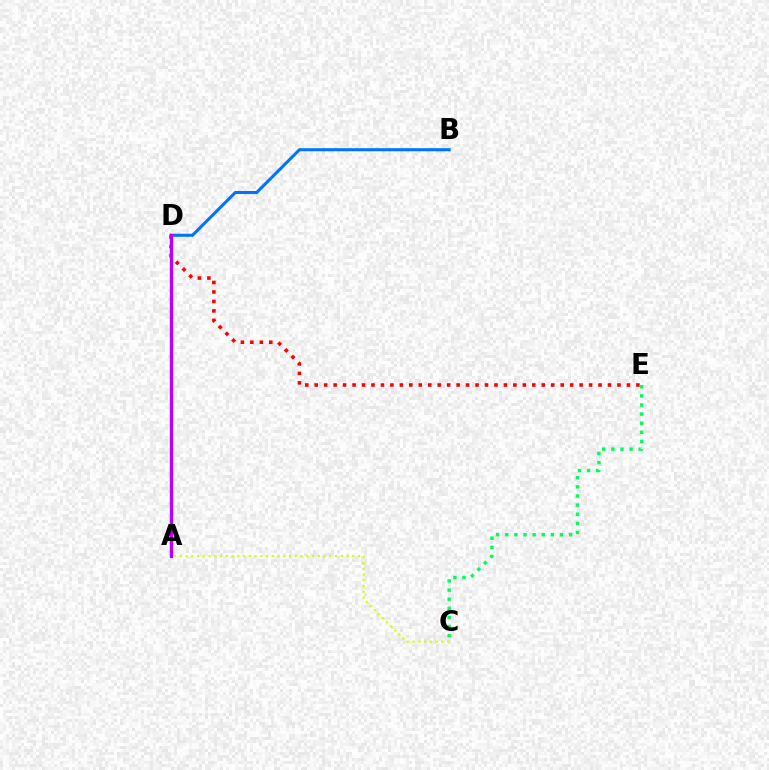{('A', 'C'): [{'color': '#d1ff00', 'line_style': 'dotted', 'thickness': 1.56}], ('C', 'E'): [{'color': '#00ff5c', 'line_style': 'dotted', 'thickness': 2.48}], ('D', 'E'): [{'color': '#ff0000', 'line_style': 'dotted', 'thickness': 2.57}], ('B', 'D'): [{'color': '#0074ff', 'line_style': 'solid', 'thickness': 2.2}], ('A', 'D'): [{'color': '#b900ff', 'line_style': 'solid', 'thickness': 2.43}]}